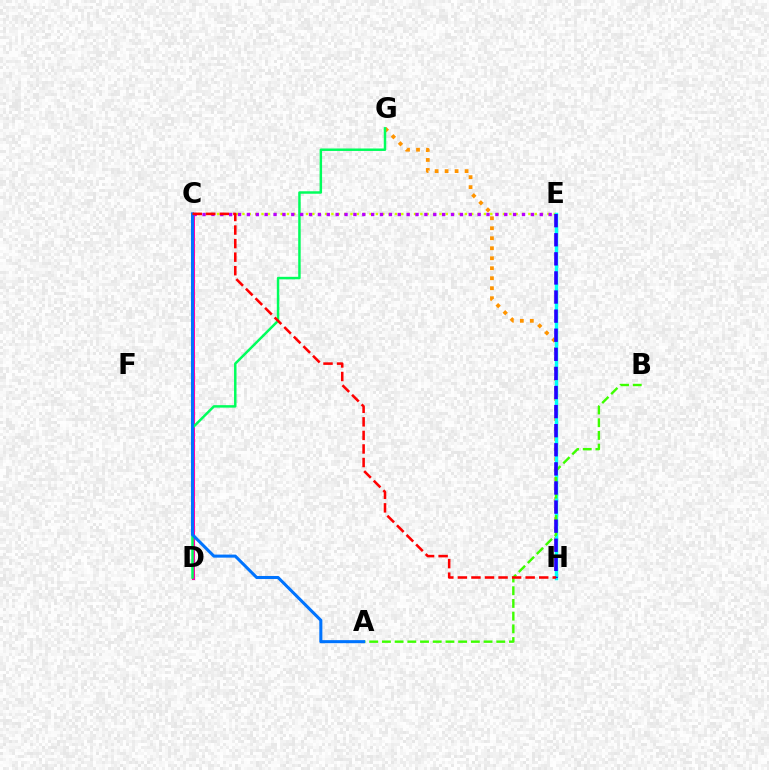{('C', 'E'): [{'color': '#d1ff00', 'line_style': 'dotted', 'thickness': 1.73}, {'color': '#b900ff', 'line_style': 'dotted', 'thickness': 2.41}], ('G', 'H'): [{'color': '#ff9400', 'line_style': 'dotted', 'thickness': 2.72}], ('C', 'D'): [{'color': '#ff00ac', 'line_style': 'solid', 'thickness': 2.2}], ('E', 'H'): [{'color': '#00fff6', 'line_style': 'solid', 'thickness': 2.5}, {'color': '#2500ff', 'line_style': 'dashed', 'thickness': 2.59}], ('D', 'G'): [{'color': '#00ff5c', 'line_style': 'solid', 'thickness': 1.78}], ('A', 'B'): [{'color': '#3dff00', 'line_style': 'dashed', 'thickness': 1.73}], ('A', 'C'): [{'color': '#0074ff', 'line_style': 'solid', 'thickness': 2.19}], ('C', 'H'): [{'color': '#ff0000', 'line_style': 'dashed', 'thickness': 1.84}]}